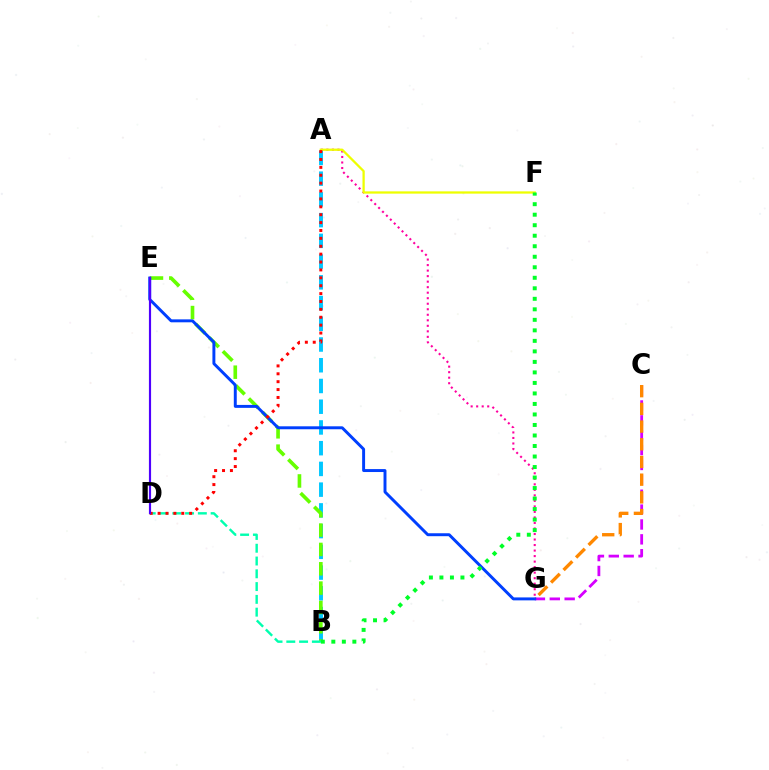{('A', 'B'): [{'color': '#00c7ff', 'line_style': 'dashed', 'thickness': 2.82}], ('B', 'E'): [{'color': '#66ff00', 'line_style': 'dashed', 'thickness': 2.63}], ('A', 'G'): [{'color': '#ff00a0', 'line_style': 'dotted', 'thickness': 1.5}], ('C', 'G'): [{'color': '#d600ff', 'line_style': 'dashed', 'thickness': 2.02}, {'color': '#ff8800', 'line_style': 'dashed', 'thickness': 2.4}], ('A', 'F'): [{'color': '#eeff00', 'line_style': 'solid', 'thickness': 1.64}], ('E', 'G'): [{'color': '#003fff', 'line_style': 'solid', 'thickness': 2.12}], ('B', 'D'): [{'color': '#00ffaf', 'line_style': 'dashed', 'thickness': 1.74}], ('B', 'F'): [{'color': '#00ff27', 'line_style': 'dotted', 'thickness': 2.86}], ('A', 'D'): [{'color': '#ff0000', 'line_style': 'dotted', 'thickness': 2.14}], ('D', 'E'): [{'color': '#4f00ff', 'line_style': 'solid', 'thickness': 1.56}]}